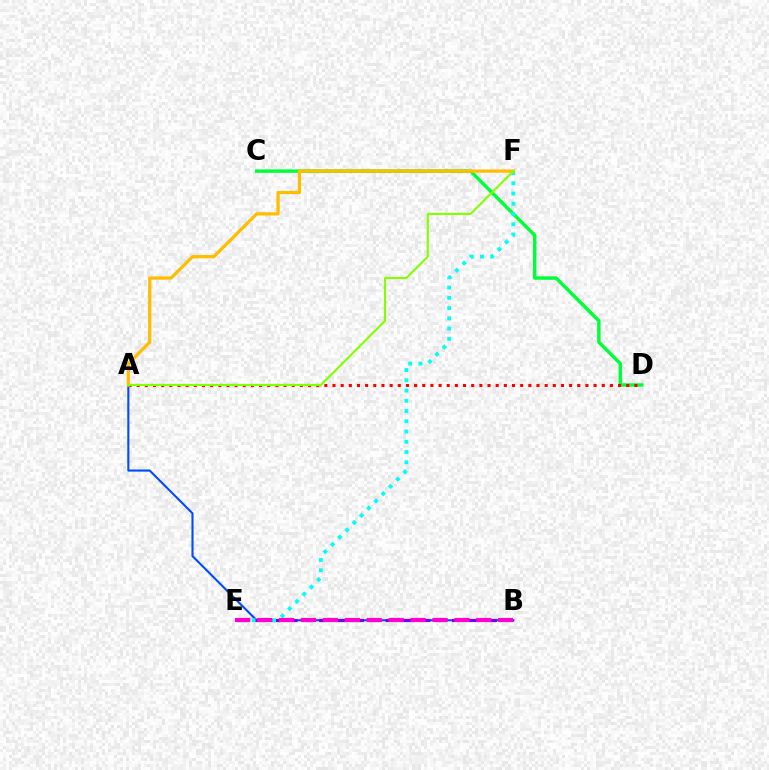{('C', 'D'): [{'color': '#00ff39', 'line_style': 'solid', 'thickness': 2.48}], ('A', 'B'): [{'color': '#004bff', 'line_style': 'solid', 'thickness': 1.51}], ('B', 'E'): [{'color': '#7200ff', 'line_style': 'dashed', 'thickness': 2.26}, {'color': '#ff00cf', 'line_style': 'dashed', 'thickness': 2.98}], ('A', 'D'): [{'color': '#ff0000', 'line_style': 'dotted', 'thickness': 2.22}], ('E', 'F'): [{'color': '#00fff6', 'line_style': 'dotted', 'thickness': 2.78}], ('A', 'F'): [{'color': '#ffbd00', 'line_style': 'solid', 'thickness': 2.33}, {'color': '#84ff00', 'line_style': 'solid', 'thickness': 1.53}]}